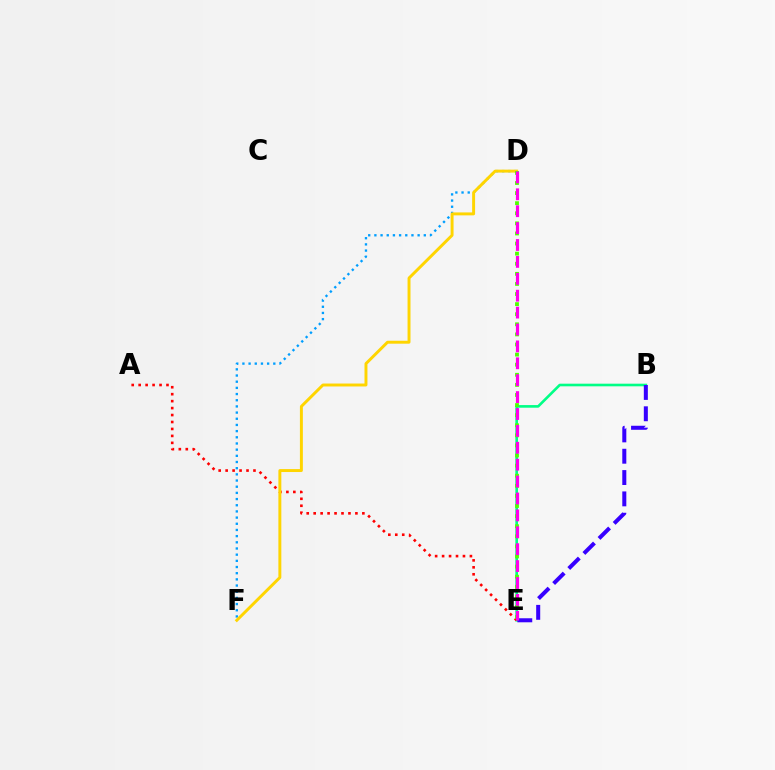{('B', 'E'): [{'color': '#00ff86', 'line_style': 'solid', 'thickness': 1.89}, {'color': '#3700ff', 'line_style': 'dashed', 'thickness': 2.9}], ('A', 'E'): [{'color': '#ff0000', 'line_style': 'dotted', 'thickness': 1.89}], ('D', 'F'): [{'color': '#009eff', 'line_style': 'dotted', 'thickness': 1.68}, {'color': '#ffd500', 'line_style': 'solid', 'thickness': 2.12}], ('D', 'E'): [{'color': '#4fff00', 'line_style': 'dotted', 'thickness': 2.74}, {'color': '#ff00ed', 'line_style': 'dashed', 'thickness': 2.3}]}